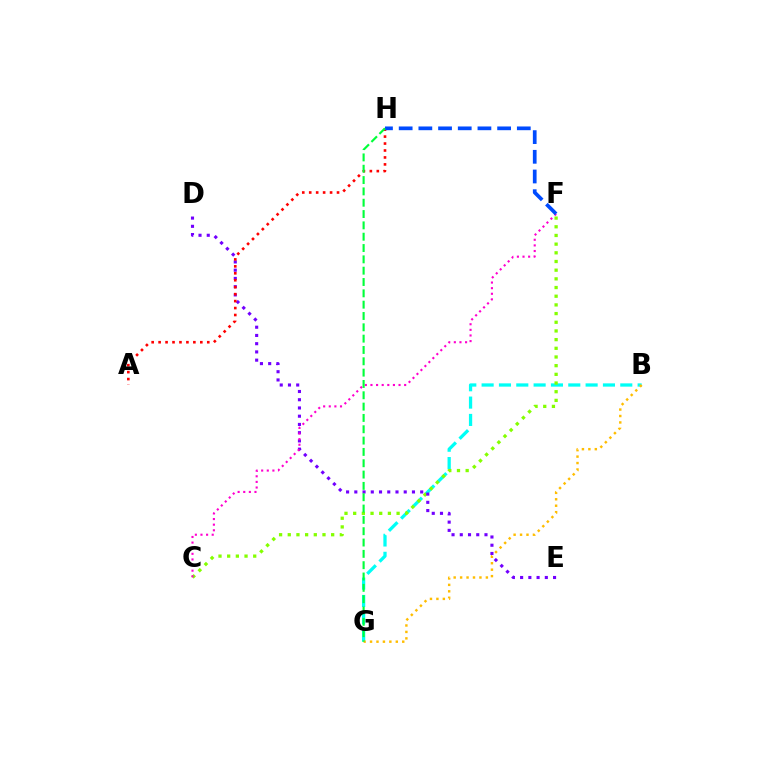{('B', 'G'): [{'color': '#00fff6', 'line_style': 'dashed', 'thickness': 2.35}, {'color': '#ffbd00', 'line_style': 'dotted', 'thickness': 1.75}], ('C', 'F'): [{'color': '#84ff00', 'line_style': 'dotted', 'thickness': 2.36}, {'color': '#ff00cf', 'line_style': 'dotted', 'thickness': 1.53}], ('D', 'E'): [{'color': '#7200ff', 'line_style': 'dotted', 'thickness': 2.24}], ('A', 'H'): [{'color': '#ff0000', 'line_style': 'dotted', 'thickness': 1.89}], ('F', 'H'): [{'color': '#004bff', 'line_style': 'dashed', 'thickness': 2.67}], ('G', 'H'): [{'color': '#00ff39', 'line_style': 'dashed', 'thickness': 1.54}]}